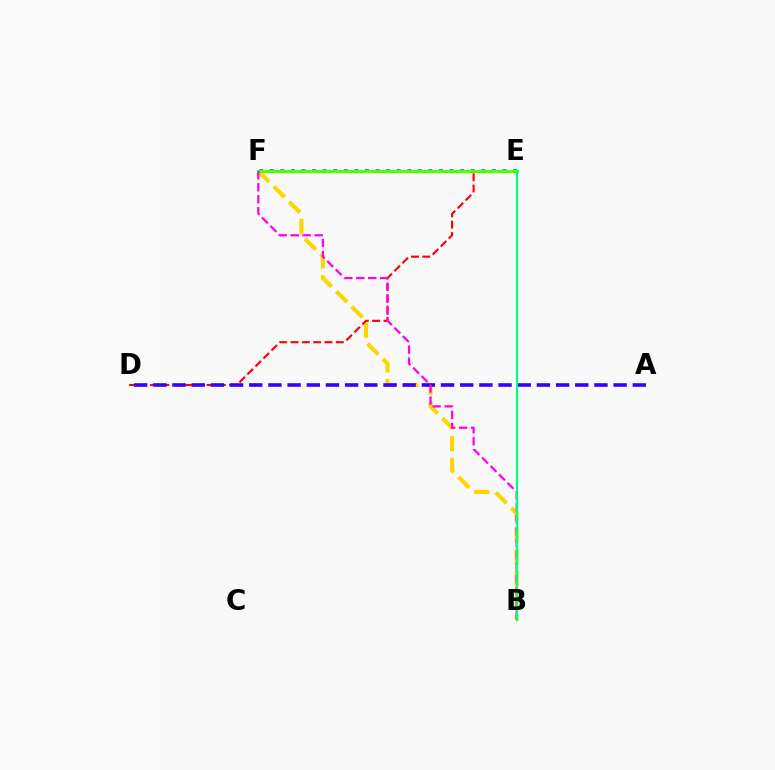{('E', 'F'): [{'color': '#009eff', 'line_style': 'dotted', 'thickness': 2.87}, {'color': '#4fff00', 'line_style': 'solid', 'thickness': 2.2}], ('B', 'F'): [{'color': '#ffd500', 'line_style': 'dashed', 'thickness': 2.96}, {'color': '#ff00ed', 'line_style': 'dashed', 'thickness': 1.63}], ('D', 'E'): [{'color': '#ff0000', 'line_style': 'dashed', 'thickness': 1.54}], ('A', 'D'): [{'color': '#3700ff', 'line_style': 'dashed', 'thickness': 2.61}], ('B', 'E'): [{'color': '#00ff86', 'line_style': 'solid', 'thickness': 1.59}]}